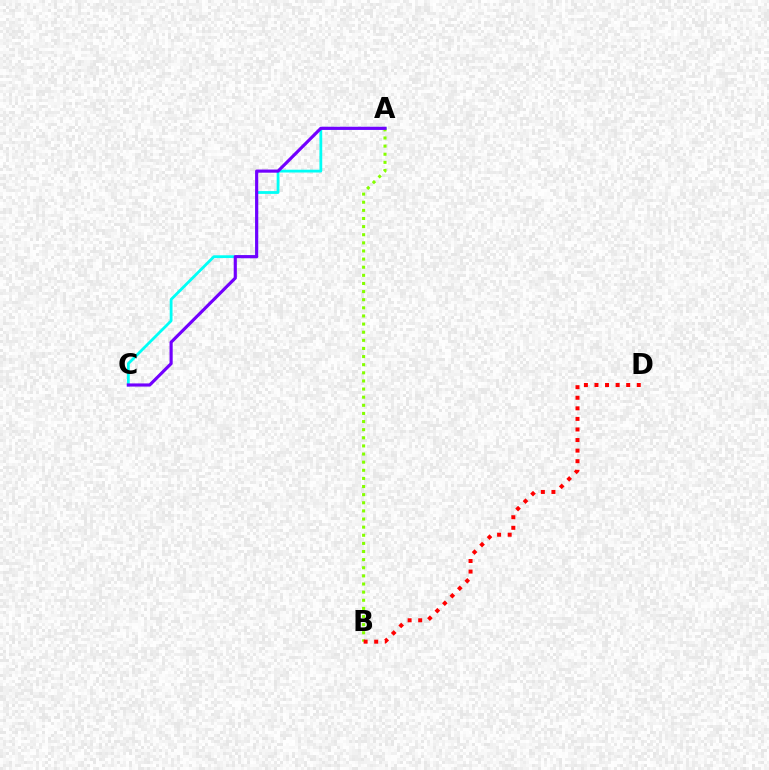{('A', 'C'): [{'color': '#00fff6', 'line_style': 'solid', 'thickness': 2.01}, {'color': '#7200ff', 'line_style': 'solid', 'thickness': 2.27}], ('A', 'B'): [{'color': '#84ff00', 'line_style': 'dotted', 'thickness': 2.21}], ('B', 'D'): [{'color': '#ff0000', 'line_style': 'dotted', 'thickness': 2.87}]}